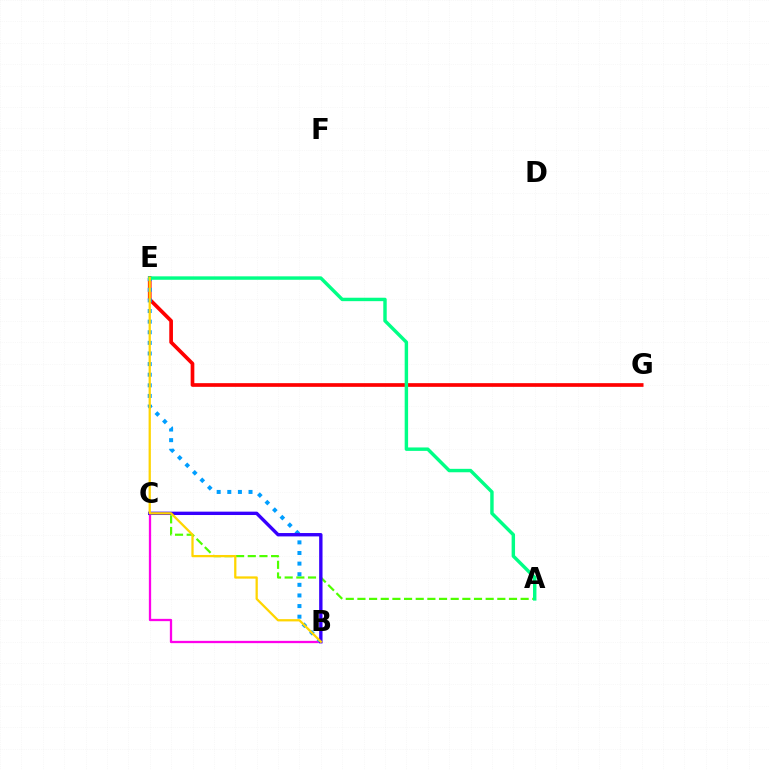{('A', 'C'): [{'color': '#4fff00', 'line_style': 'dashed', 'thickness': 1.58}], ('B', 'C'): [{'color': '#ff00ed', 'line_style': 'solid', 'thickness': 1.65}, {'color': '#3700ff', 'line_style': 'solid', 'thickness': 2.43}], ('E', 'G'): [{'color': '#ff0000', 'line_style': 'solid', 'thickness': 2.65}], ('B', 'E'): [{'color': '#009eff', 'line_style': 'dotted', 'thickness': 2.88}, {'color': '#ffd500', 'line_style': 'solid', 'thickness': 1.63}], ('A', 'E'): [{'color': '#00ff86', 'line_style': 'solid', 'thickness': 2.47}]}